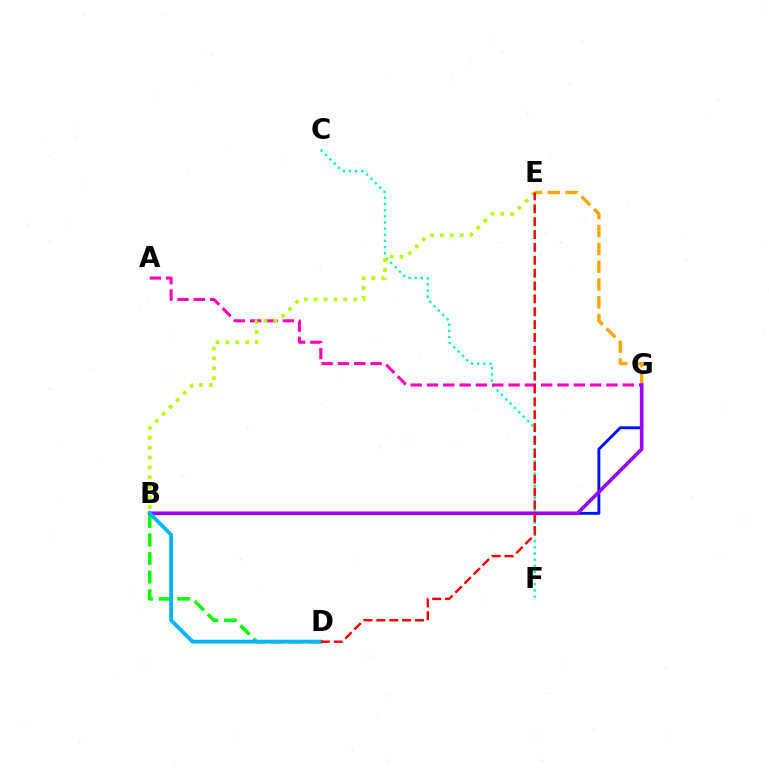{('C', 'F'): [{'color': '#00ff9d', 'line_style': 'dotted', 'thickness': 1.67}], ('B', 'G'): [{'color': '#0010ff', 'line_style': 'solid', 'thickness': 2.09}, {'color': '#9b00ff', 'line_style': 'solid', 'thickness': 2.58}], ('A', 'G'): [{'color': '#ff00bd', 'line_style': 'dashed', 'thickness': 2.22}], ('E', 'G'): [{'color': '#ffa500', 'line_style': 'dashed', 'thickness': 2.42}], ('B', 'D'): [{'color': '#08ff00', 'line_style': 'dashed', 'thickness': 2.52}, {'color': '#00b5ff', 'line_style': 'solid', 'thickness': 2.74}], ('B', 'E'): [{'color': '#b3ff00', 'line_style': 'dotted', 'thickness': 2.68}], ('D', 'E'): [{'color': '#ff0000', 'line_style': 'dashed', 'thickness': 1.75}]}